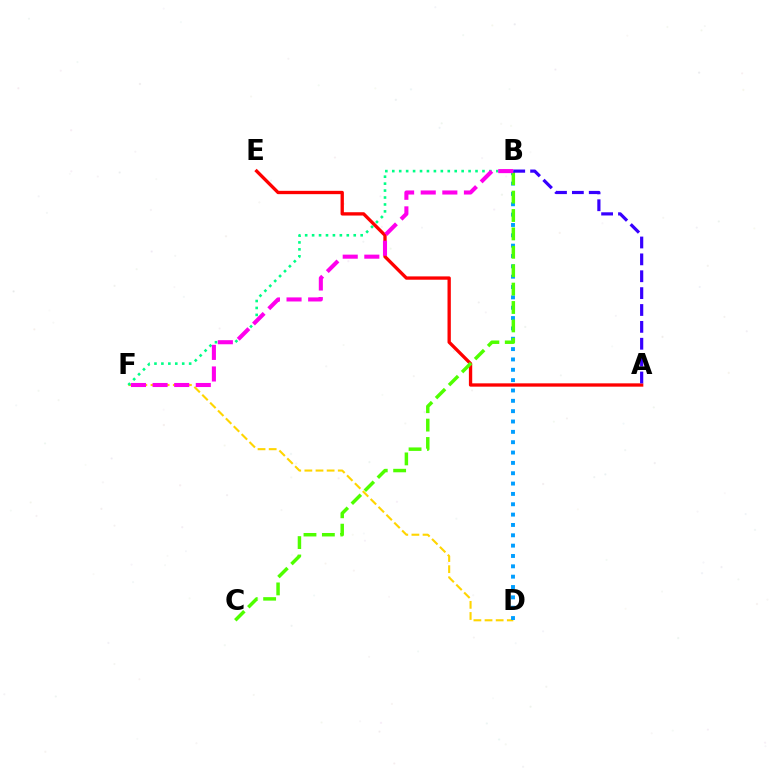{('A', 'E'): [{'color': '#ff0000', 'line_style': 'solid', 'thickness': 2.39}], ('D', 'F'): [{'color': '#ffd500', 'line_style': 'dashed', 'thickness': 1.51}], ('B', 'F'): [{'color': '#00ff86', 'line_style': 'dotted', 'thickness': 1.88}, {'color': '#ff00ed', 'line_style': 'dashed', 'thickness': 2.94}], ('B', 'D'): [{'color': '#009eff', 'line_style': 'dotted', 'thickness': 2.81}], ('B', 'C'): [{'color': '#4fff00', 'line_style': 'dashed', 'thickness': 2.5}], ('A', 'B'): [{'color': '#3700ff', 'line_style': 'dashed', 'thickness': 2.29}]}